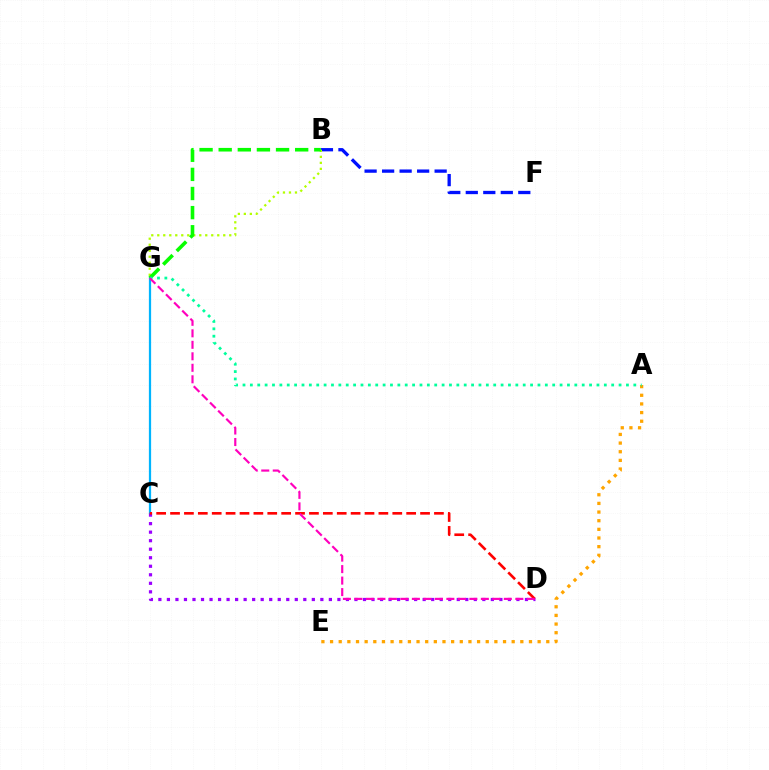{('B', 'F'): [{'color': '#0010ff', 'line_style': 'dashed', 'thickness': 2.38}], ('C', 'G'): [{'color': '#00b5ff', 'line_style': 'solid', 'thickness': 1.61}], ('B', 'G'): [{'color': '#b3ff00', 'line_style': 'dotted', 'thickness': 1.63}, {'color': '#08ff00', 'line_style': 'dashed', 'thickness': 2.6}], ('A', 'E'): [{'color': '#ffa500', 'line_style': 'dotted', 'thickness': 2.35}], ('A', 'G'): [{'color': '#00ff9d', 'line_style': 'dotted', 'thickness': 2.0}], ('C', 'D'): [{'color': '#9b00ff', 'line_style': 'dotted', 'thickness': 2.32}, {'color': '#ff0000', 'line_style': 'dashed', 'thickness': 1.89}], ('D', 'G'): [{'color': '#ff00bd', 'line_style': 'dashed', 'thickness': 1.56}]}